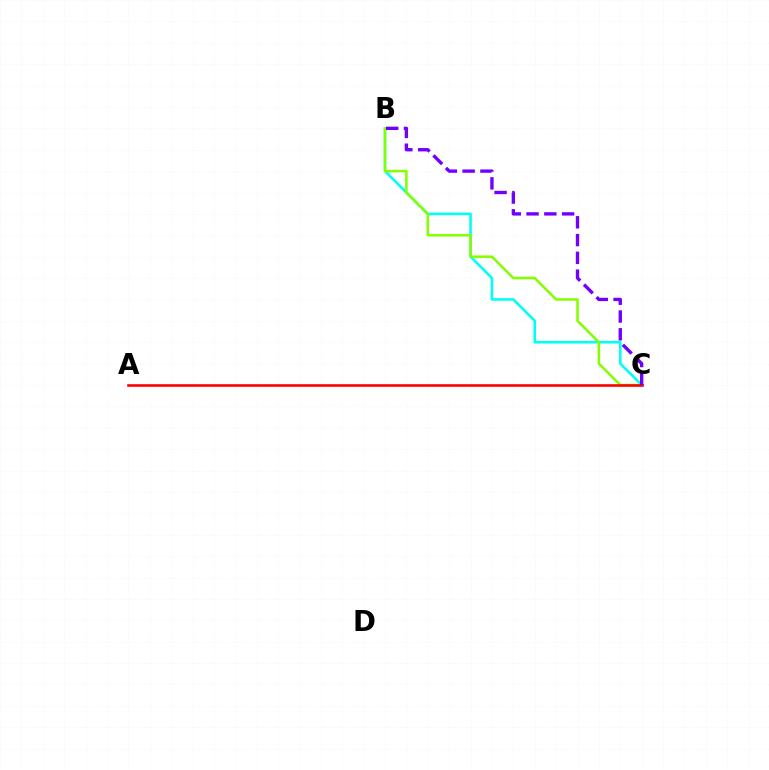{('B', 'C'): [{'color': '#00fff6', 'line_style': 'solid', 'thickness': 1.86}, {'color': '#84ff00', 'line_style': 'solid', 'thickness': 1.81}, {'color': '#7200ff', 'line_style': 'dashed', 'thickness': 2.42}], ('A', 'C'): [{'color': '#ff0000', 'line_style': 'solid', 'thickness': 1.89}]}